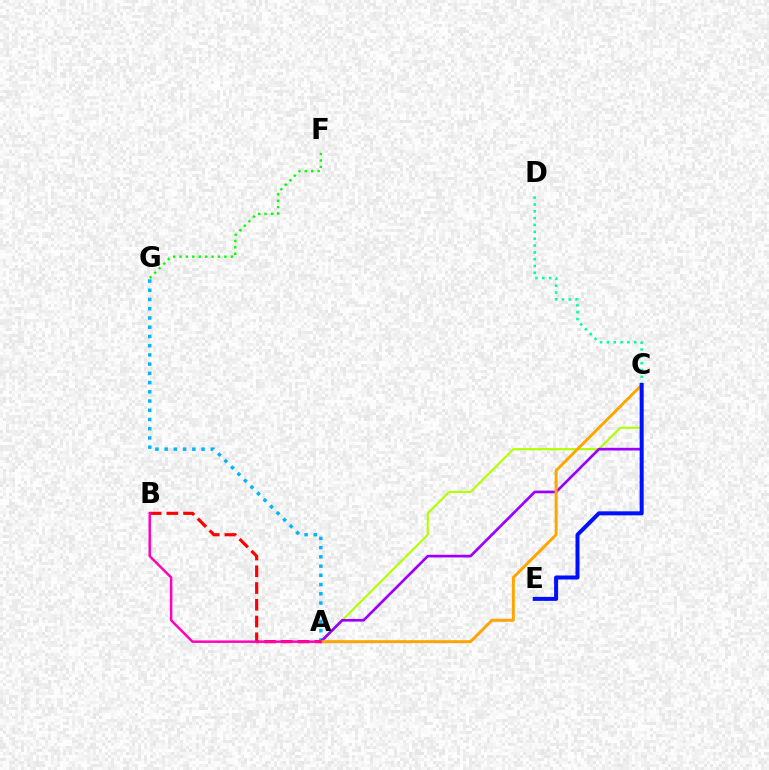{('A', 'C'): [{'color': '#b3ff00', 'line_style': 'solid', 'thickness': 1.53}, {'color': '#9b00ff', 'line_style': 'solid', 'thickness': 1.93}, {'color': '#ffa500', 'line_style': 'solid', 'thickness': 2.12}], ('A', 'G'): [{'color': '#00b5ff', 'line_style': 'dotted', 'thickness': 2.51}], ('C', 'D'): [{'color': '#00ff9d', 'line_style': 'dotted', 'thickness': 1.86}], ('C', 'E'): [{'color': '#0010ff', 'line_style': 'solid', 'thickness': 2.89}], ('A', 'B'): [{'color': '#ff0000', 'line_style': 'dashed', 'thickness': 2.27}, {'color': '#ff00bd', 'line_style': 'solid', 'thickness': 1.78}], ('F', 'G'): [{'color': '#08ff00', 'line_style': 'dotted', 'thickness': 1.74}]}